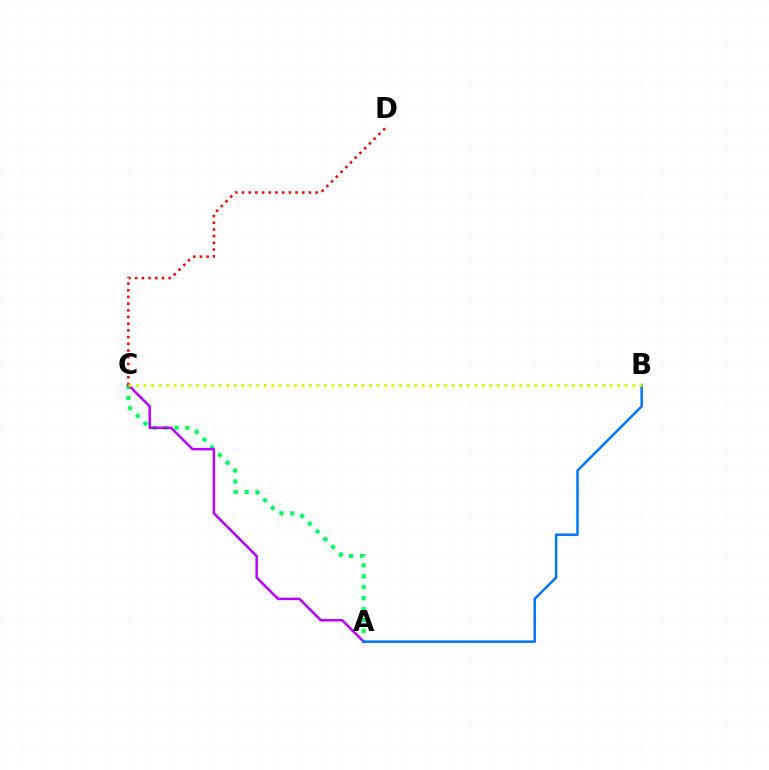{('A', 'C'): [{'color': '#00ff5c', 'line_style': 'dotted', 'thickness': 2.97}, {'color': '#b900ff', 'line_style': 'solid', 'thickness': 1.79}], ('A', 'B'): [{'color': '#0074ff', 'line_style': 'solid', 'thickness': 1.78}], ('C', 'D'): [{'color': '#ff0000', 'line_style': 'dotted', 'thickness': 1.82}], ('B', 'C'): [{'color': '#d1ff00', 'line_style': 'dotted', 'thickness': 2.04}]}